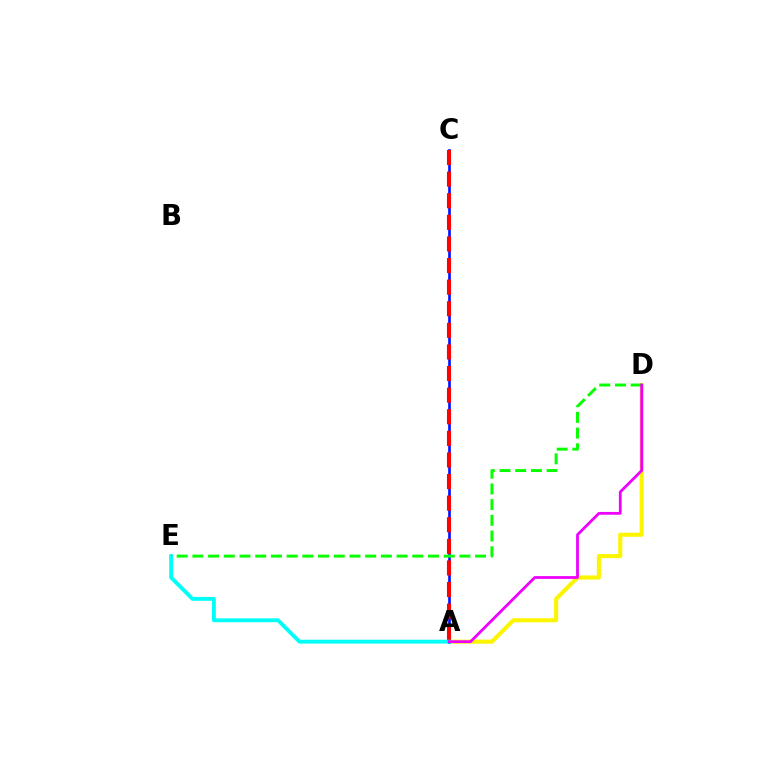{('A', 'D'): [{'color': '#fcf500', 'line_style': 'solid', 'thickness': 2.96}, {'color': '#ee00ff', 'line_style': 'solid', 'thickness': 2.0}], ('A', 'C'): [{'color': '#0010ff', 'line_style': 'solid', 'thickness': 1.9}, {'color': '#ff0000', 'line_style': 'dashed', 'thickness': 2.93}], ('A', 'E'): [{'color': '#00fff6', 'line_style': 'solid', 'thickness': 2.79}], ('D', 'E'): [{'color': '#08ff00', 'line_style': 'dashed', 'thickness': 2.13}]}